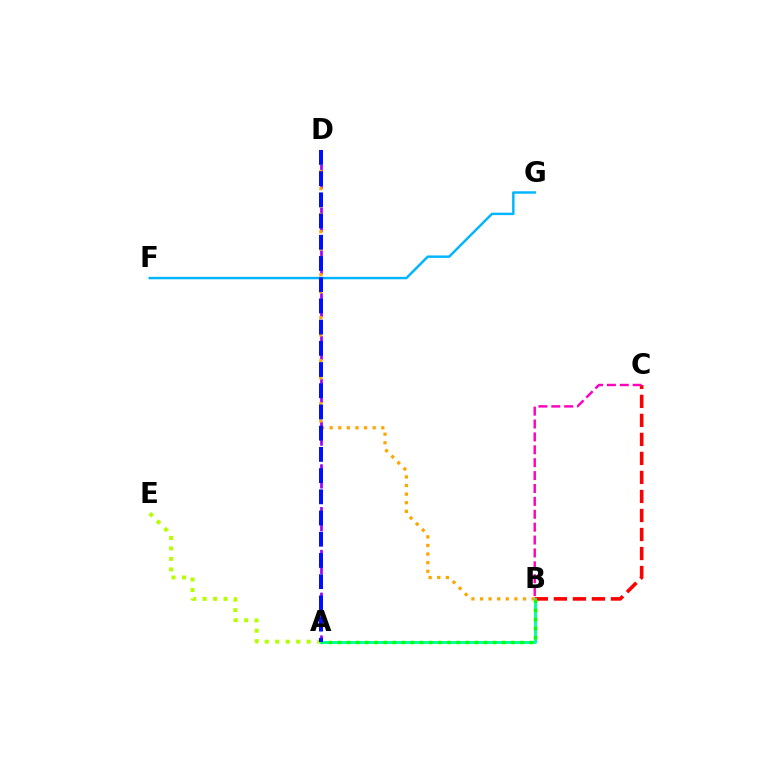{('A', 'D'): [{'color': '#9b00ff', 'line_style': 'dashed', 'thickness': 1.94}, {'color': '#0010ff', 'line_style': 'dashed', 'thickness': 2.88}], ('A', 'E'): [{'color': '#b3ff00', 'line_style': 'dotted', 'thickness': 2.85}], ('B', 'C'): [{'color': '#ff0000', 'line_style': 'dashed', 'thickness': 2.58}, {'color': '#ff00bd', 'line_style': 'dashed', 'thickness': 1.75}], ('A', 'B'): [{'color': '#00ff9d', 'line_style': 'solid', 'thickness': 2.1}, {'color': '#08ff00', 'line_style': 'dotted', 'thickness': 2.48}], ('B', 'D'): [{'color': '#ffa500', 'line_style': 'dotted', 'thickness': 2.34}], ('F', 'G'): [{'color': '#00b5ff', 'line_style': 'solid', 'thickness': 1.76}]}